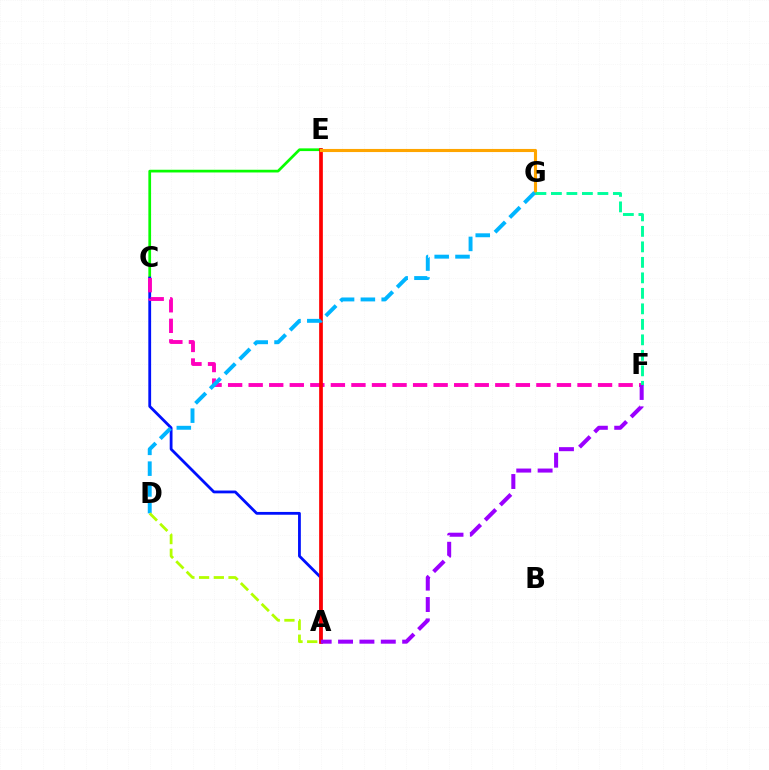{('C', 'E'): [{'color': '#08ff00', 'line_style': 'solid', 'thickness': 1.96}], ('A', 'C'): [{'color': '#0010ff', 'line_style': 'solid', 'thickness': 2.02}], ('C', 'F'): [{'color': '#ff00bd', 'line_style': 'dashed', 'thickness': 2.79}], ('A', 'E'): [{'color': '#ff0000', 'line_style': 'solid', 'thickness': 2.66}], ('E', 'G'): [{'color': '#ffa500', 'line_style': 'solid', 'thickness': 2.24}], ('F', 'G'): [{'color': '#00ff9d', 'line_style': 'dashed', 'thickness': 2.11}], ('A', 'F'): [{'color': '#9b00ff', 'line_style': 'dashed', 'thickness': 2.9}], ('D', 'G'): [{'color': '#00b5ff', 'line_style': 'dashed', 'thickness': 2.83}], ('A', 'D'): [{'color': '#b3ff00', 'line_style': 'dashed', 'thickness': 2.0}]}